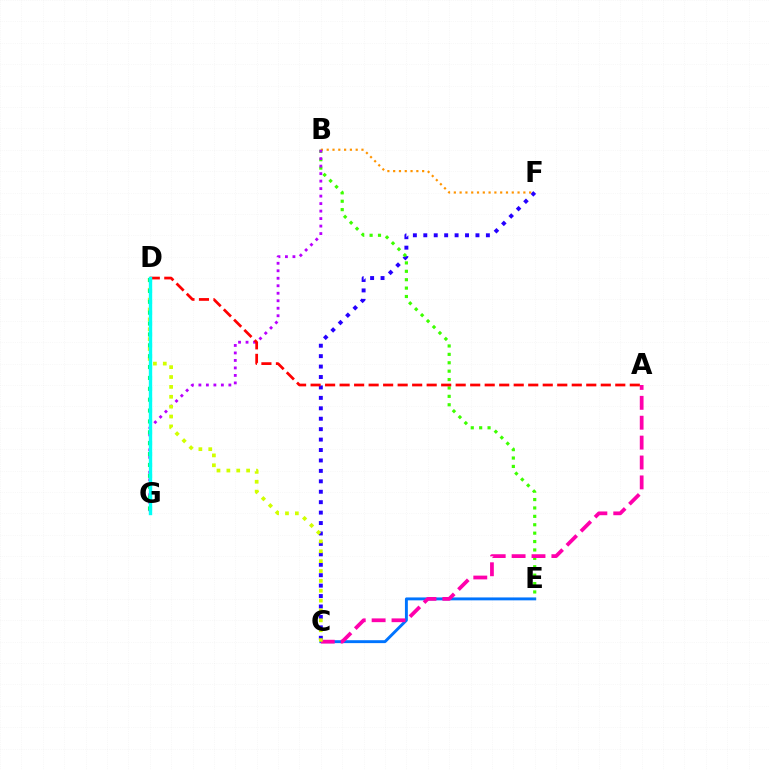{('C', 'F'): [{'color': '#2500ff', 'line_style': 'dotted', 'thickness': 2.83}], ('C', 'E'): [{'color': '#0074ff', 'line_style': 'solid', 'thickness': 2.1}], ('B', 'E'): [{'color': '#3dff00', 'line_style': 'dotted', 'thickness': 2.28}], ('B', 'F'): [{'color': '#ff9400', 'line_style': 'dotted', 'thickness': 1.57}], ('A', 'C'): [{'color': '#ff00ac', 'line_style': 'dashed', 'thickness': 2.7}], ('B', 'G'): [{'color': '#b900ff', 'line_style': 'dotted', 'thickness': 2.04}], ('A', 'D'): [{'color': '#ff0000', 'line_style': 'dashed', 'thickness': 1.97}], ('C', 'D'): [{'color': '#d1ff00', 'line_style': 'dotted', 'thickness': 2.68}], ('D', 'G'): [{'color': '#00ff5c', 'line_style': 'dotted', 'thickness': 2.96}, {'color': '#00fff6', 'line_style': 'solid', 'thickness': 2.44}]}